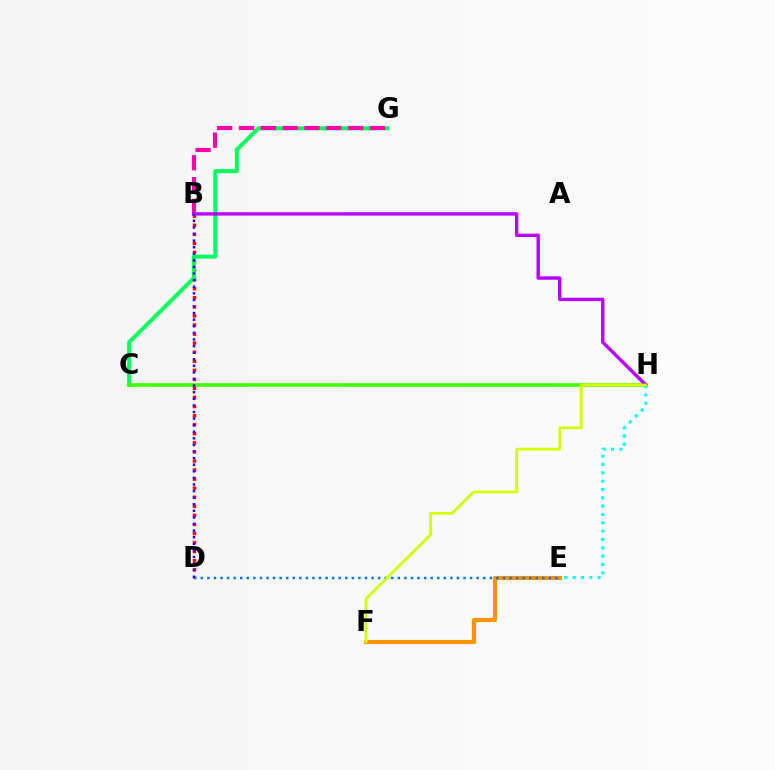{('E', 'F'): [{'color': '#ff9400', 'line_style': 'solid', 'thickness': 2.99}], ('B', 'D'): [{'color': '#ff0000', 'line_style': 'dotted', 'thickness': 2.46}, {'color': '#2500ff', 'line_style': 'dotted', 'thickness': 1.79}], ('C', 'G'): [{'color': '#00ff5c', 'line_style': 'solid', 'thickness': 2.87}], ('B', 'G'): [{'color': '#ff00ac', 'line_style': 'dashed', 'thickness': 2.96}], ('C', 'H'): [{'color': '#3dff00', 'line_style': 'solid', 'thickness': 2.57}], ('B', 'H'): [{'color': '#b900ff', 'line_style': 'solid', 'thickness': 2.45}], ('D', 'E'): [{'color': '#0074ff', 'line_style': 'dotted', 'thickness': 1.78}], ('E', 'H'): [{'color': '#00fff6', 'line_style': 'dotted', 'thickness': 2.26}], ('F', 'H'): [{'color': '#d1ff00', 'line_style': 'solid', 'thickness': 2.0}]}